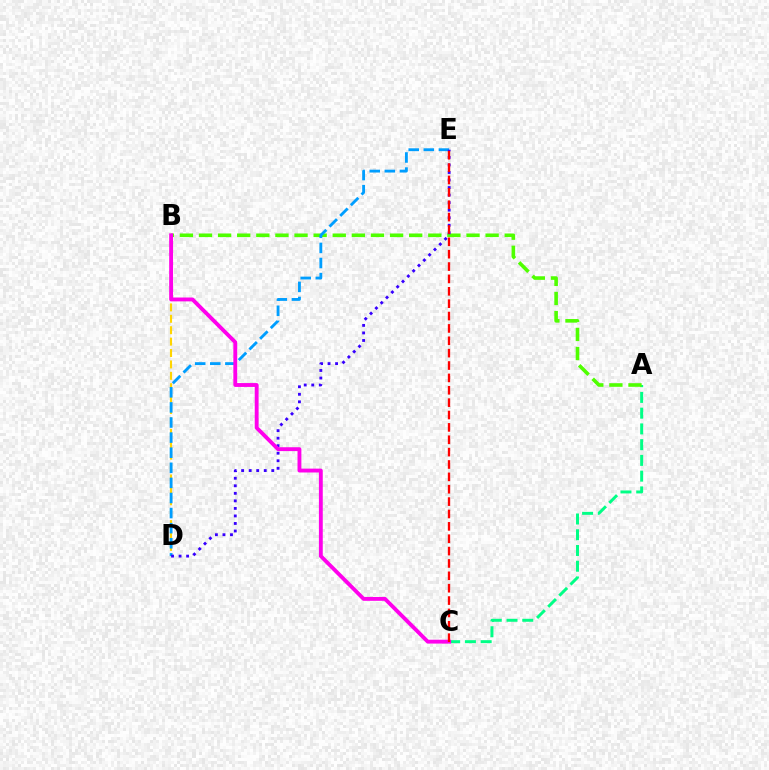{('B', 'D'): [{'color': '#ffd500', 'line_style': 'dashed', 'thickness': 1.55}], ('A', 'C'): [{'color': '#00ff86', 'line_style': 'dashed', 'thickness': 2.14}], ('A', 'B'): [{'color': '#4fff00', 'line_style': 'dashed', 'thickness': 2.6}], ('D', 'E'): [{'color': '#009eff', 'line_style': 'dashed', 'thickness': 2.05}, {'color': '#3700ff', 'line_style': 'dotted', 'thickness': 2.05}], ('B', 'C'): [{'color': '#ff00ed', 'line_style': 'solid', 'thickness': 2.78}], ('C', 'E'): [{'color': '#ff0000', 'line_style': 'dashed', 'thickness': 1.68}]}